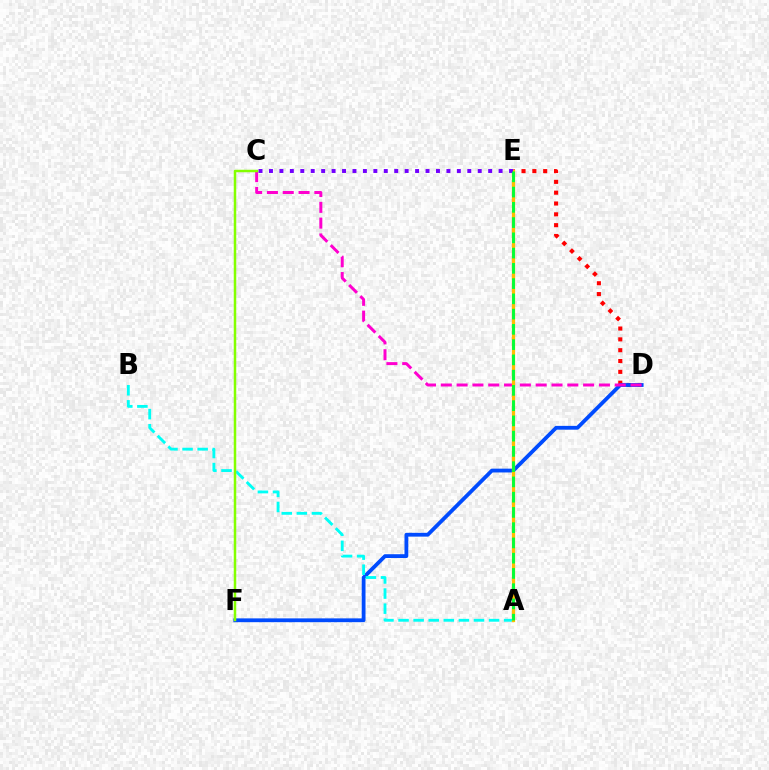{('D', 'E'): [{'color': '#ff0000', 'line_style': 'dotted', 'thickness': 2.94}], ('D', 'F'): [{'color': '#004bff', 'line_style': 'solid', 'thickness': 2.74}], ('C', 'D'): [{'color': '#ff00cf', 'line_style': 'dashed', 'thickness': 2.15}], ('A', 'B'): [{'color': '#00fff6', 'line_style': 'dashed', 'thickness': 2.05}], ('A', 'E'): [{'color': '#ffbd00', 'line_style': 'solid', 'thickness': 2.35}, {'color': '#00ff39', 'line_style': 'dashed', 'thickness': 2.07}], ('C', 'F'): [{'color': '#84ff00', 'line_style': 'solid', 'thickness': 1.8}], ('C', 'E'): [{'color': '#7200ff', 'line_style': 'dotted', 'thickness': 2.84}]}